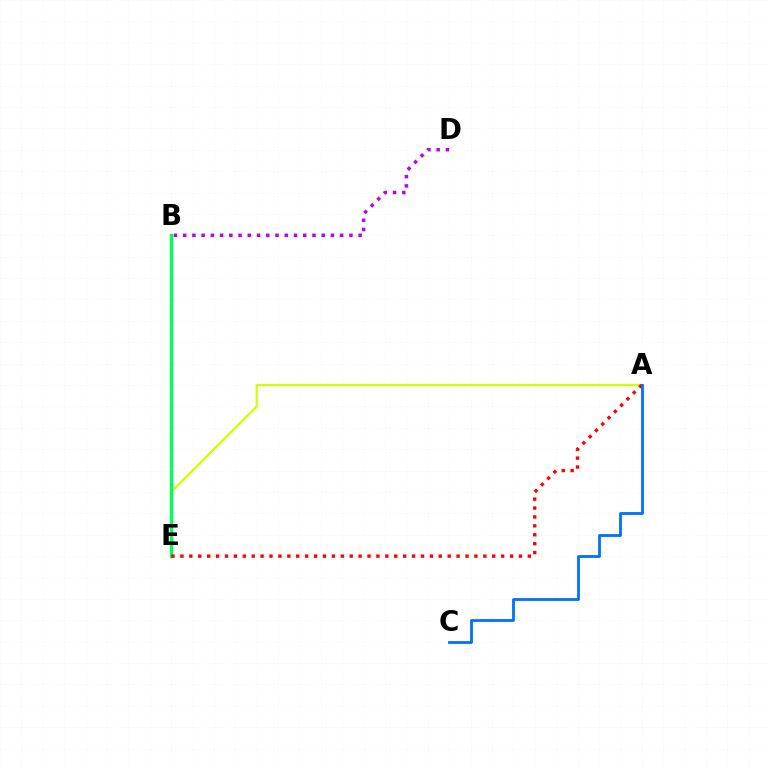{('B', 'D'): [{'color': '#b900ff', 'line_style': 'dotted', 'thickness': 2.51}], ('A', 'E'): [{'color': '#d1ff00', 'line_style': 'solid', 'thickness': 1.6}, {'color': '#ff0000', 'line_style': 'dotted', 'thickness': 2.42}], ('B', 'E'): [{'color': '#00ff5c', 'line_style': 'solid', 'thickness': 2.43}], ('A', 'C'): [{'color': '#0074ff', 'line_style': 'solid', 'thickness': 2.04}]}